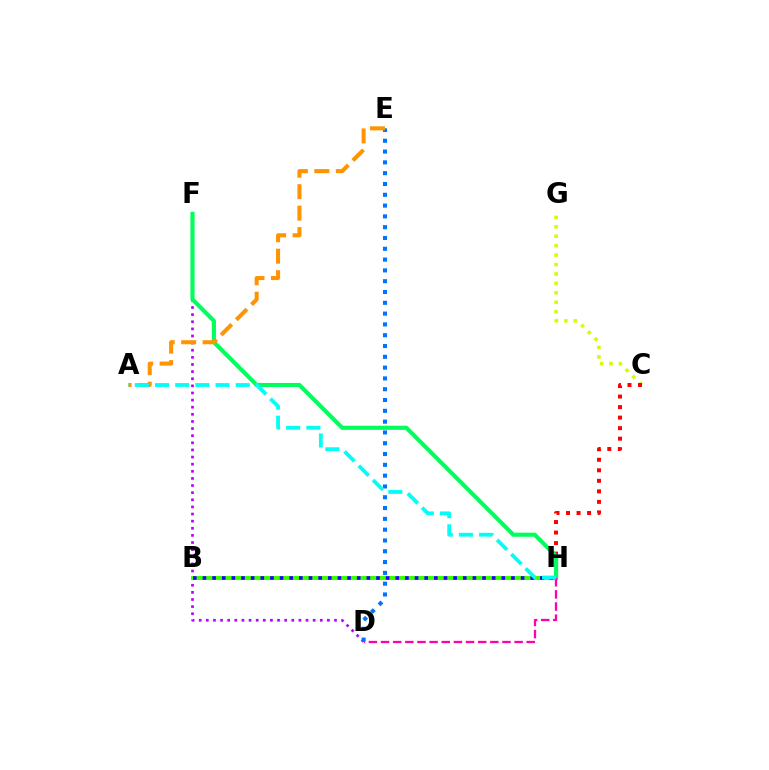{('D', 'F'): [{'color': '#b900ff', 'line_style': 'dotted', 'thickness': 1.94}], ('C', 'G'): [{'color': '#d1ff00', 'line_style': 'dotted', 'thickness': 2.56}], ('C', 'H'): [{'color': '#ff0000', 'line_style': 'dotted', 'thickness': 2.86}], ('B', 'H'): [{'color': '#3dff00', 'line_style': 'solid', 'thickness': 2.91}, {'color': '#2500ff', 'line_style': 'dotted', 'thickness': 2.62}], ('D', 'E'): [{'color': '#0074ff', 'line_style': 'dotted', 'thickness': 2.94}], ('F', 'H'): [{'color': '#00ff5c', 'line_style': 'solid', 'thickness': 2.97}], ('D', 'H'): [{'color': '#ff00ac', 'line_style': 'dashed', 'thickness': 1.65}], ('A', 'E'): [{'color': '#ff9400', 'line_style': 'dashed', 'thickness': 2.92}], ('A', 'H'): [{'color': '#00fff6', 'line_style': 'dashed', 'thickness': 2.74}]}